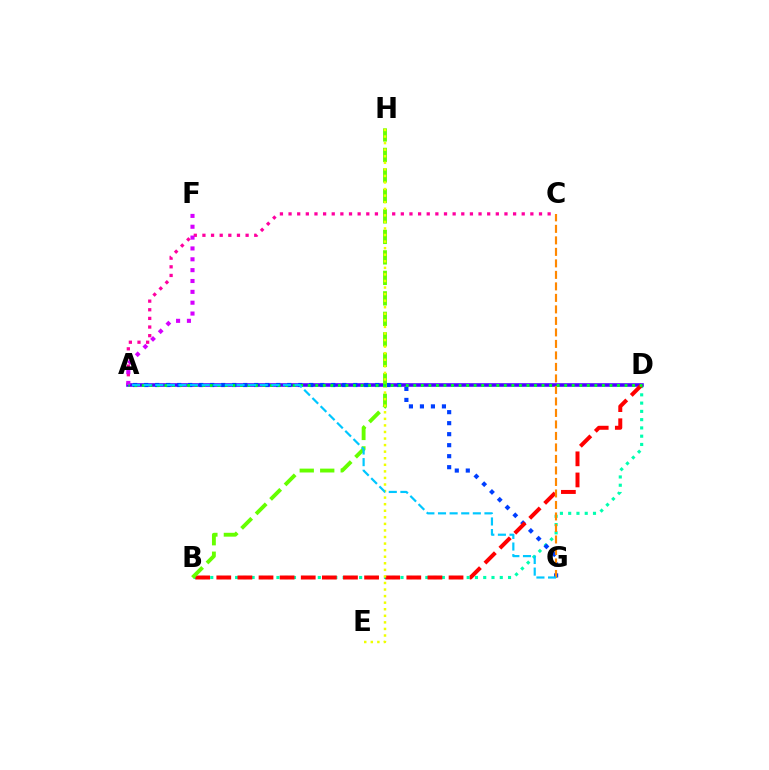{('B', 'D'): [{'color': '#00ffaf', 'line_style': 'dotted', 'thickness': 2.25}, {'color': '#ff0000', 'line_style': 'dashed', 'thickness': 2.87}], ('A', 'D'): [{'color': '#4f00ff', 'line_style': 'solid', 'thickness': 2.58}, {'color': '#00ff27', 'line_style': 'dotted', 'thickness': 2.05}], ('A', 'G'): [{'color': '#003fff', 'line_style': 'dotted', 'thickness': 2.99}, {'color': '#00c7ff', 'line_style': 'dashed', 'thickness': 1.58}], ('A', 'C'): [{'color': '#ff00a0', 'line_style': 'dotted', 'thickness': 2.35}], ('B', 'H'): [{'color': '#66ff00', 'line_style': 'dashed', 'thickness': 2.78}], ('A', 'F'): [{'color': '#d600ff', 'line_style': 'dotted', 'thickness': 2.95}], ('C', 'G'): [{'color': '#ff8800', 'line_style': 'dashed', 'thickness': 1.56}], ('E', 'H'): [{'color': '#eeff00', 'line_style': 'dotted', 'thickness': 1.78}]}